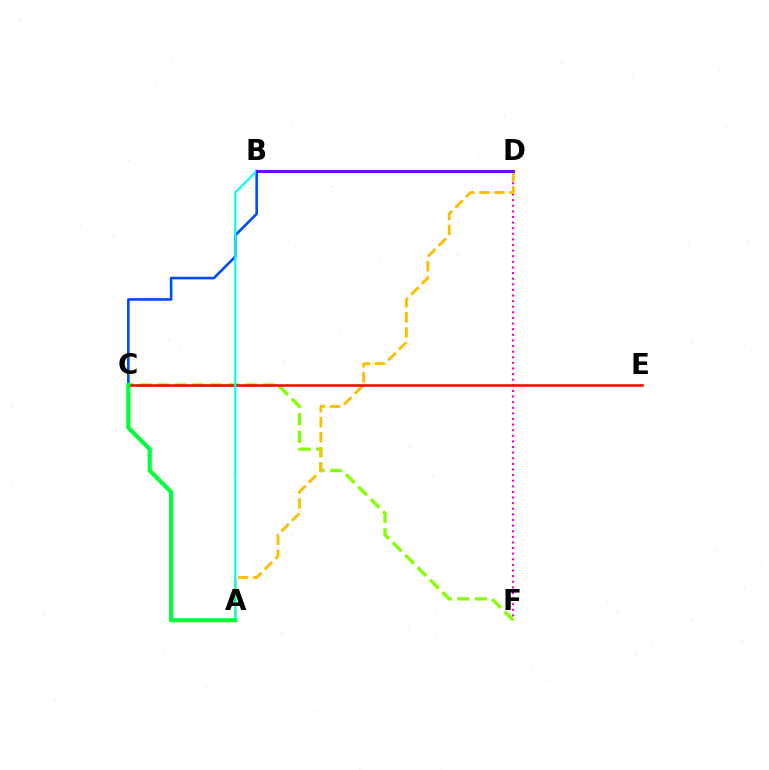{('C', 'F'): [{'color': '#84ff00', 'line_style': 'dashed', 'thickness': 2.39}], ('B', 'C'): [{'color': '#004bff', 'line_style': 'solid', 'thickness': 1.88}], ('D', 'F'): [{'color': '#ff00cf', 'line_style': 'dotted', 'thickness': 1.52}], ('A', 'D'): [{'color': '#ffbd00', 'line_style': 'dashed', 'thickness': 2.04}], ('C', 'E'): [{'color': '#ff0000', 'line_style': 'solid', 'thickness': 1.84}], ('A', 'B'): [{'color': '#00fff6', 'line_style': 'solid', 'thickness': 1.57}], ('B', 'D'): [{'color': '#7200ff', 'line_style': 'solid', 'thickness': 2.11}], ('A', 'C'): [{'color': '#00ff39', 'line_style': 'solid', 'thickness': 2.99}]}